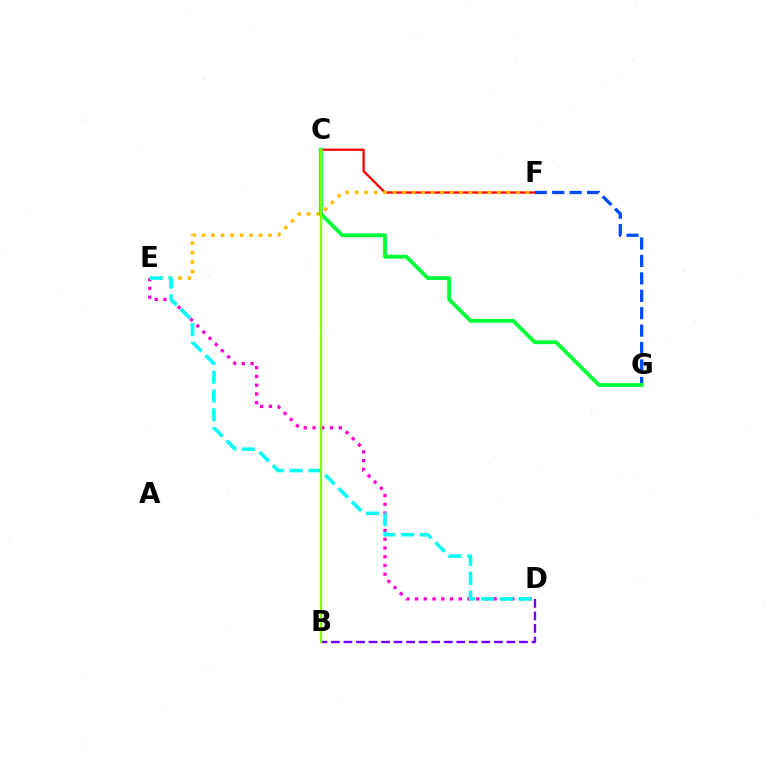{('F', 'G'): [{'color': '#004bff', 'line_style': 'dashed', 'thickness': 2.37}], ('B', 'D'): [{'color': '#7200ff', 'line_style': 'dashed', 'thickness': 1.7}], ('D', 'E'): [{'color': '#ff00cf', 'line_style': 'dotted', 'thickness': 2.38}, {'color': '#00fff6', 'line_style': 'dashed', 'thickness': 2.56}], ('C', 'F'): [{'color': '#ff0000', 'line_style': 'solid', 'thickness': 1.65}], ('E', 'F'): [{'color': '#ffbd00', 'line_style': 'dotted', 'thickness': 2.58}], ('C', 'G'): [{'color': '#00ff39', 'line_style': 'solid', 'thickness': 2.74}], ('B', 'C'): [{'color': '#84ff00', 'line_style': 'solid', 'thickness': 1.64}]}